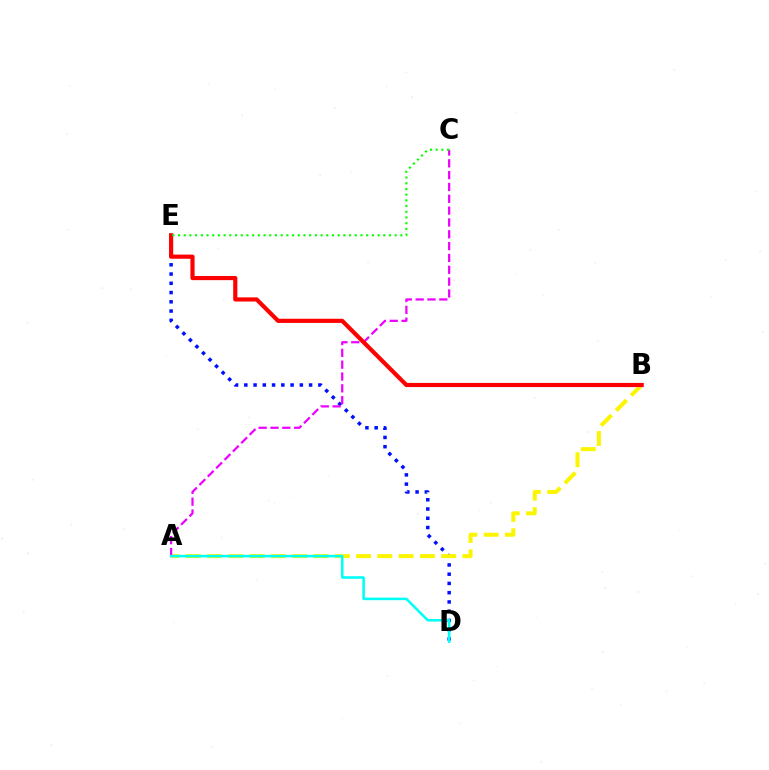{('D', 'E'): [{'color': '#0010ff', 'line_style': 'dotted', 'thickness': 2.51}], ('A', 'B'): [{'color': '#fcf500', 'line_style': 'dashed', 'thickness': 2.89}], ('A', 'C'): [{'color': '#ee00ff', 'line_style': 'dashed', 'thickness': 1.61}], ('A', 'D'): [{'color': '#00fff6', 'line_style': 'solid', 'thickness': 1.84}], ('B', 'E'): [{'color': '#ff0000', 'line_style': 'solid', 'thickness': 3.0}], ('C', 'E'): [{'color': '#08ff00', 'line_style': 'dotted', 'thickness': 1.55}]}